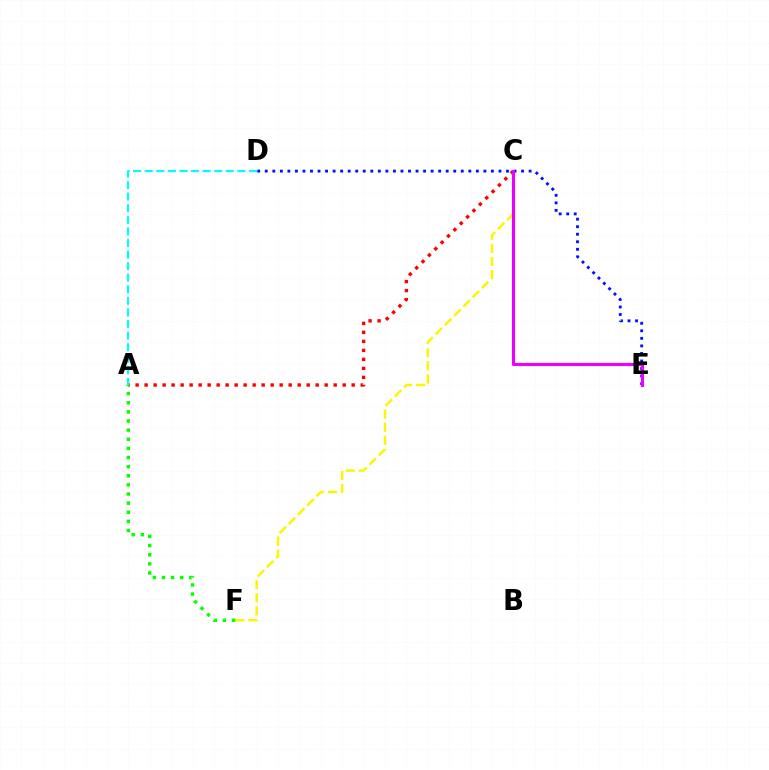{('A', 'C'): [{'color': '#ff0000', 'line_style': 'dotted', 'thickness': 2.45}], ('C', 'F'): [{'color': '#fcf500', 'line_style': 'dashed', 'thickness': 1.78}], ('D', 'E'): [{'color': '#0010ff', 'line_style': 'dotted', 'thickness': 2.05}], ('A', 'F'): [{'color': '#08ff00', 'line_style': 'dotted', 'thickness': 2.48}], ('C', 'E'): [{'color': '#ee00ff', 'line_style': 'solid', 'thickness': 2.22}], ('A', 'D'): [{'color': '#00fff6', 'line_style': 'dashed', 'thickness': 1.57}]}